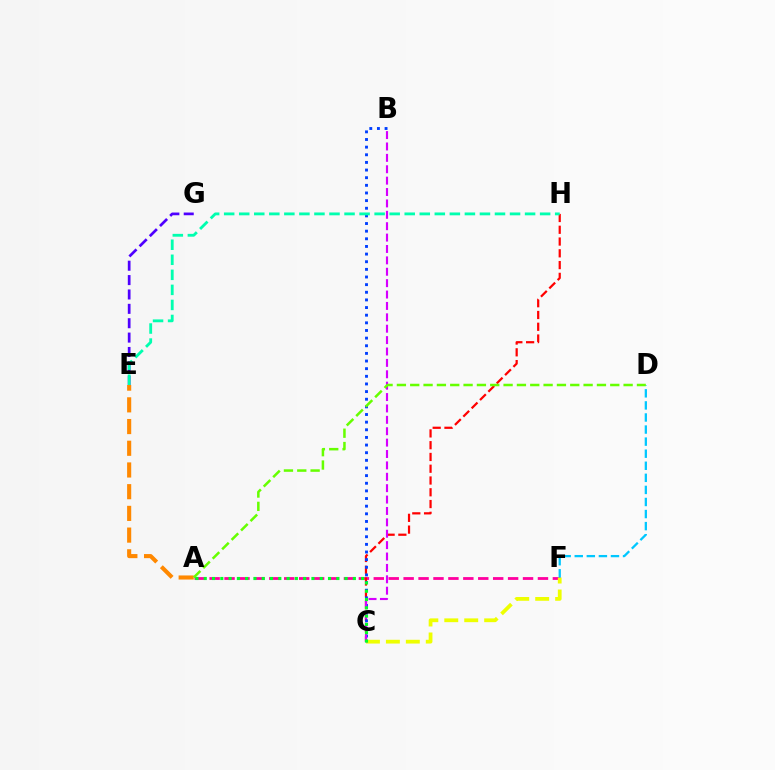{('E', 'G'): [{'color': '#4f00ff', 'line_style': 'dashed', 'thickness': 1.95}], ('A', 'F'): [{'color': '#ff00a0', 'line_style': 'dashed', 'thickness': 2.03}], ('C', 'H'): [{'color': '#ff0000', 'line_style': 'dashed', 'thickness': 1.6}], ('C', 'F'): [{'color': '#eeff00', 'line_style': 'dashed', 'thickness': 2.71}], ('B', 'C'): [{'color': '#003fff', 'line_style': 'dotted', 'thickness': 2.08}, {'color': '#d600ff', 'line_style': 'dashed', 'thickness': 1.55}], ('D', 'F'): [{'color': '#00c7ff', 'line_style': 'dashed', 'thickness': 1.64}], ('A', 'E'): [{'color': '#ff8800', 'line_style': 'dashed', 'thickness': 2.95}], ('A', 'D'): [{'color': '#66ff00', 'line_style': 'dashed', 'thickness': 1.81}], ('A', 'C'): [{'color': '#00ff27', 'line_style': 'dotted', 'thickness': 2.25}], ('E', 'H'): [{'color': '#00ffaf', 'line_style': 'dashed', 'thickness': 2.04}]}